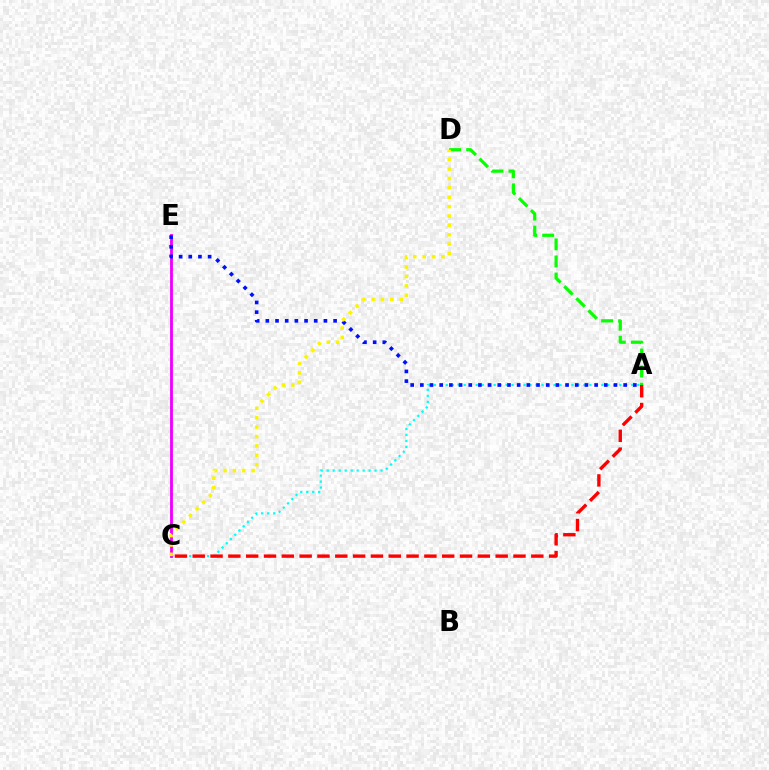{('A', 'C'): [{'color': '#00fff6', 'line_style': 'dotted', 'thickness': 1.63}, {'color': '#ff0000', 'line_style': 'dashed', 'thickness': 2.42}], ('C', 'E'): [{'color': '#ee00ff', 'line_style': 'solid', 'thickness': 2.03}], ('A', 'D'): [{'color': '#08ff00', 'line_style': 'dashed', 'thickness': 2.32}], ('A', 'E'): [{'color': '#0010ff', 'line_style': 'dotted', 'thickness': 2.63}], ('C', 'D'): [{'color': '#fcf500', 'line_style': 'dotted', 'thickness': 2.55}]}